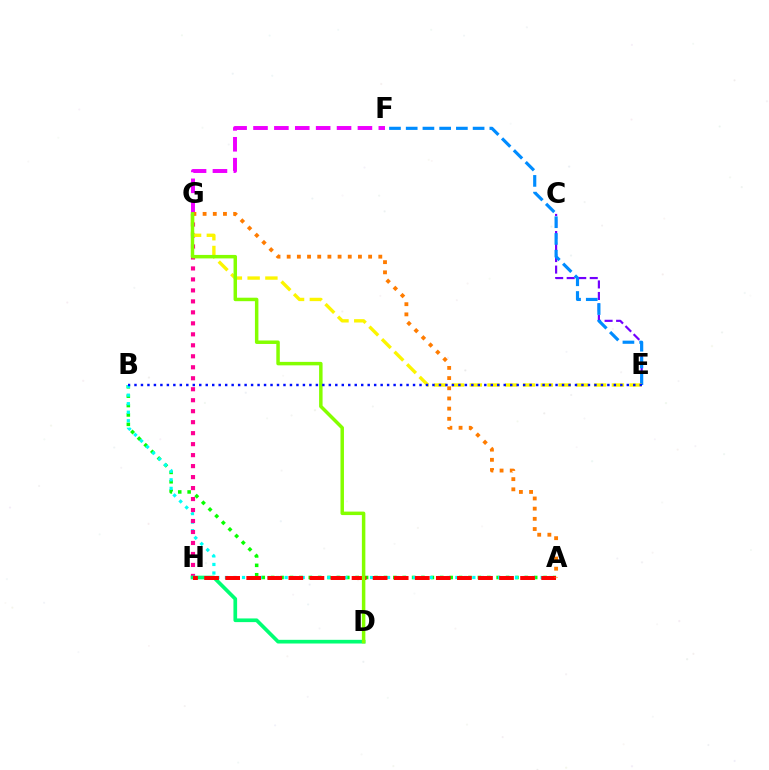{('C', 'E'): [{'color': '#7200ff', 'line_style': 'dashed', 'thickness': 1.57}], ('A', 'B'): [{'color': '#08ff00', 'line_style': 'dotted', 'thickness': 2.55}, {'color': '#00fff6', 'line_style': 'dotted', 'thickness': 2.32}], ('F', 'G'): [{'color': '#ee00ff', 'line_style': 'dashed', 'thickness': 2.84}], ('E', 'F'): [{'color': '#008cff', 'line_style': 'dashed', 'thickness': 2.27}], ('G', 'H'): [{'color': '#ff0094', 'line_style': 'dotted', 'thickness': 2.98}], ('D', 'H'): [{'color': '#00ff74', 'line_style': 'solid', 'thickness': 2.65}], ('E', 'G'): [{'color': '#fcf500', 'line_style': 'dashed', 'thickness': 2.41}], ('A', 'H'): [{'color': '#ff0000', 'line_style': 'dashed', 'thickness': 2.86}], ('A', 'G'): [{'color': '#ff7c00', 'line_style': 'dotted', 'thickness': 2.77}], ('D', 'G'): [{'color': '#84ff00', 'line_style': 'solid', 'thickness': 2.5}], ('B', 'E'): [{'color': '#0010ff', 'line_style': 'dotted', 'thickness': 1.76}]}